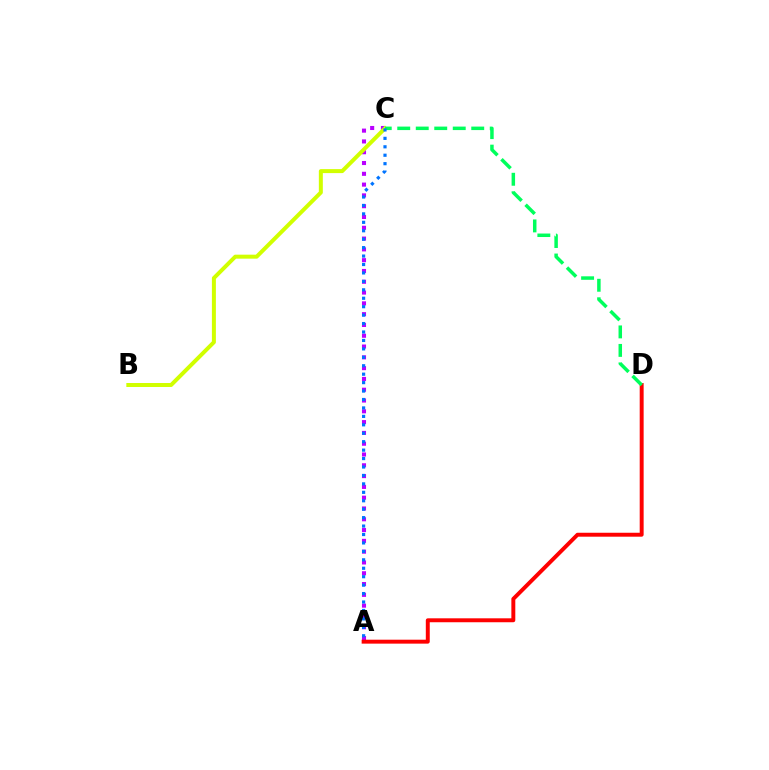{('A', 'C'): [{'color': '#b900ff', 'line_style': 'dotted', 'thickness': 2.93}, {'color': '#0074ff', 'line_style': 'dotted', 'thickness': 2.29}], ('B', 'C'): [{'color': '#d1ff00', 'line_style': 'solid', 'thickness': 2.87}], ('A', 'D'): [{'color': '#ff0000', 'line_style': 'solid', 'thickness': 2.83}], ('C', 'D'): [{'color': '#00ff5c', 'line_style': 'dashed', 'thickness': 2.51}]}